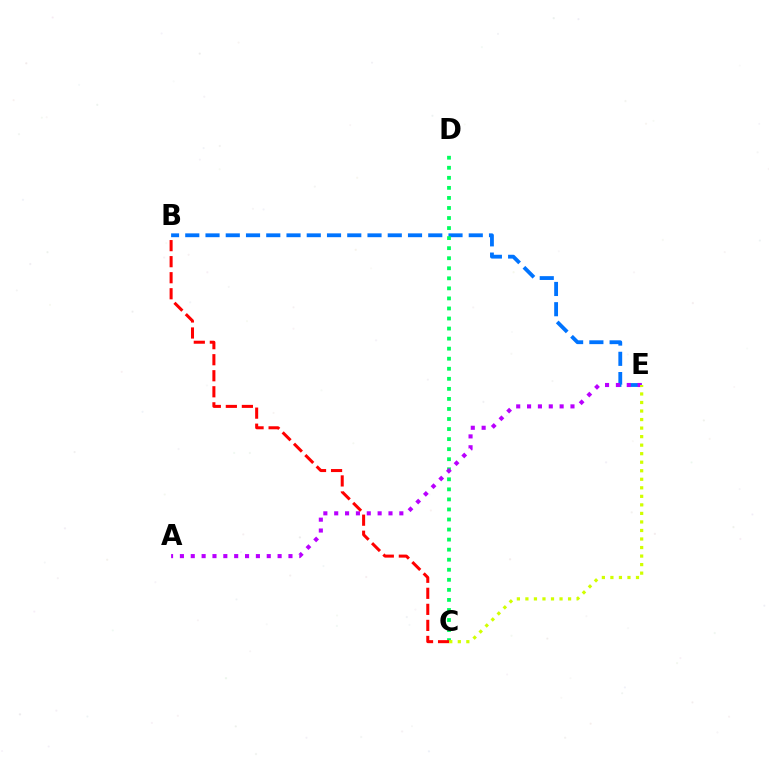{('B', 'E'): [{'color': '#0074ff', 'line_style': 'dashed', 'thickness': 2.75}], ('C', 'D'): [{'color': '#00ff5c', 'line_style': 'dotted', 'thickness': 2.73}], ('A', 'E'): [{'color': '#b900ff', 'line_style': 'dotted', 'thickness': 2.95}], ('B', 'C'): [{'color': '#ff0000', 'line_style': 'dashed', 'thickness': 2.18}], ('C', 'E'): [{'color': '#d1ff00', 'line_style': 'dotted', 'thickness': 2.32}]}